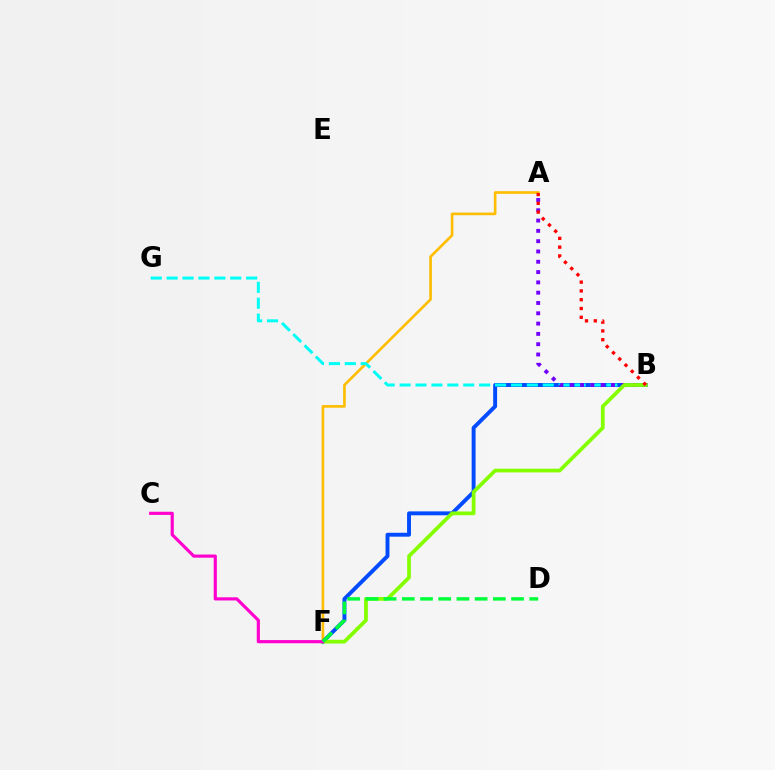{('A', 'F'): [{'color': '#ffbd00', 'line_style': 'solid', 'thickness': 1.9}], ('B', 'F'): [{'color': '#004bff', 'line_style': 'solid', 'thickness': 2.81}, {'color': '#84ff00', 'line_style': 'solid', 'thickness': 2.69}], ('B', 'G'): [{'color': '#00fff6', 'line_style': 'dashed', 'thickness': 2.16}], ('A', 'B'): [{'color': '#7200ff', 'line_style': 'dotted', 'thickness': 2.8}, {'color': '#ff0000', 'line_style': 'dotted', 'thickness': 2.39}], ('C', 'F'): [{'color': '#ff00cf', 'line_style': 'solid', 'thickness': 2.28}], ('D', 'F'): [{'color': '#00ff39', 'line_style': 'dashed', 'thickness': 2.47}]}